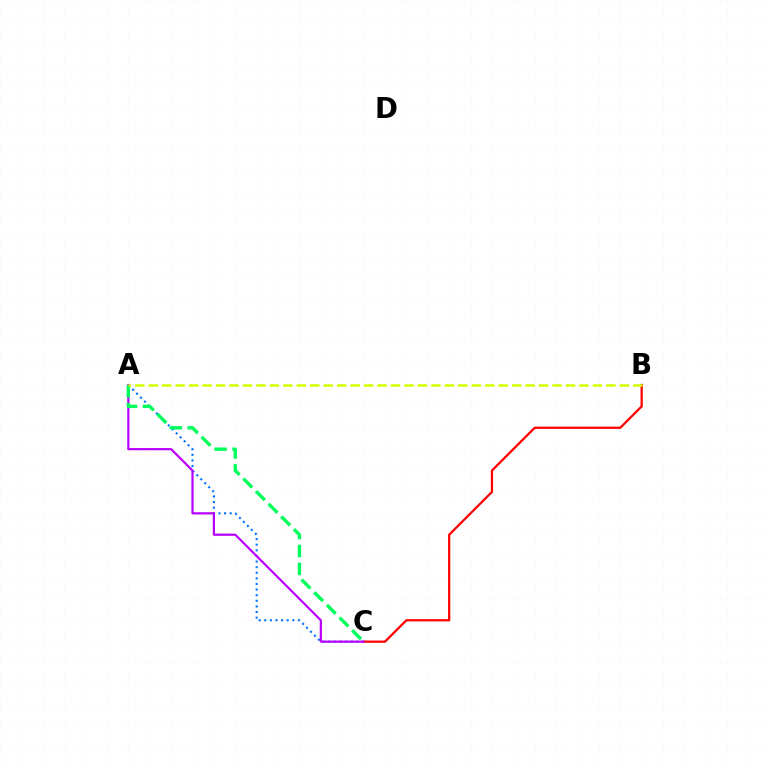{('A', 'C'): [{'color': '#0074ff', 'line_style': 'dotted', 'thickness': 1.52}, {'color': '#b900ff', 'line_style': 'solid', 'thickness': 1.59}, {'color': '#00ff5c', 'line_style': 'dashed', 'thickness': 2.43}], ('B', 'C'): [{'color': '#ff0000', 'line_style': 'solid', 'thickness': 1.62}], ('A', 'B'): [{'color': '#d1ff00', 'line_style': 'dashed', 'thickness': 1.83}]}